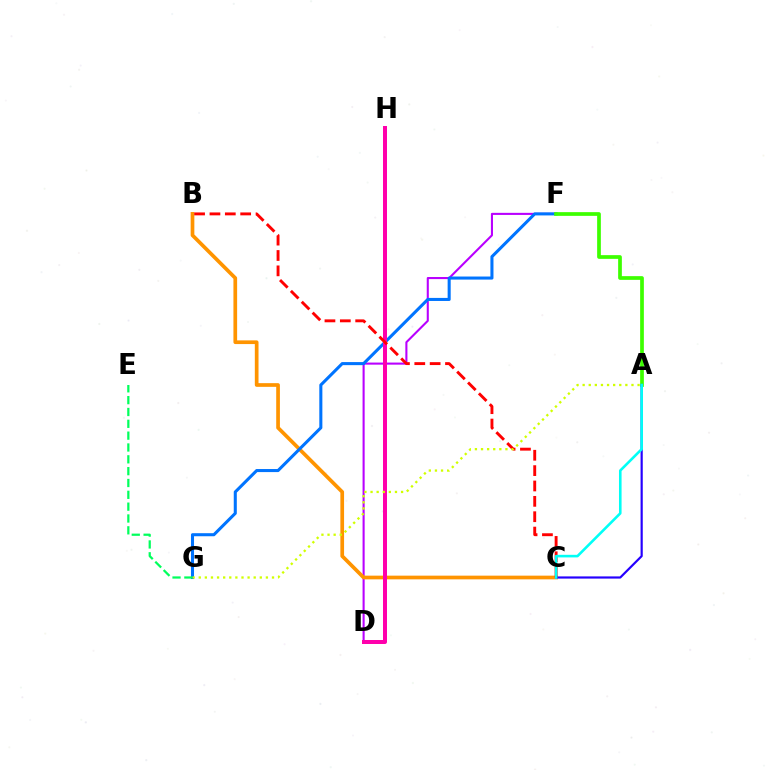{('D', 'F'): [{'color': '#b900ff', 'line_style': 'solid', 'thickness': 1.5}], ('B', 'C'): [{'color': '#ff9400', 'line_style': 'solid', 'thickness': 2.66}, {'color': '#ff0000', 'line_style': 'dashed', 'thickness': 2.09}], ('F', 'G'): [{'color': '#0074ff', 'line_style': 'solid', 'thickness': 2.2}], ('D', 'H'): [{'color': '#ff00ac', 'line_style': 'solid', 'thickness': 2.88}], ('A', 'F'): [{'color': '#3dff00', 'line_style': 'solid', 'thickness': 2.67}], ('A', 'C'): [{'color': '#2500ff', 'line_style': 'solid', 'thickness': 1.57}, {'color': '#00fff6', 'line_style': 'solid', 'thickness': 1.86}], ('A', 'G'): [{'color': '#d1ff00', 'line_style': 'dotted', 'thickness': 1.66}], ('E', 'G'): [{'color': '#00ff5c', 'line_style': 'dashed', 'thickness': 1.61}]}